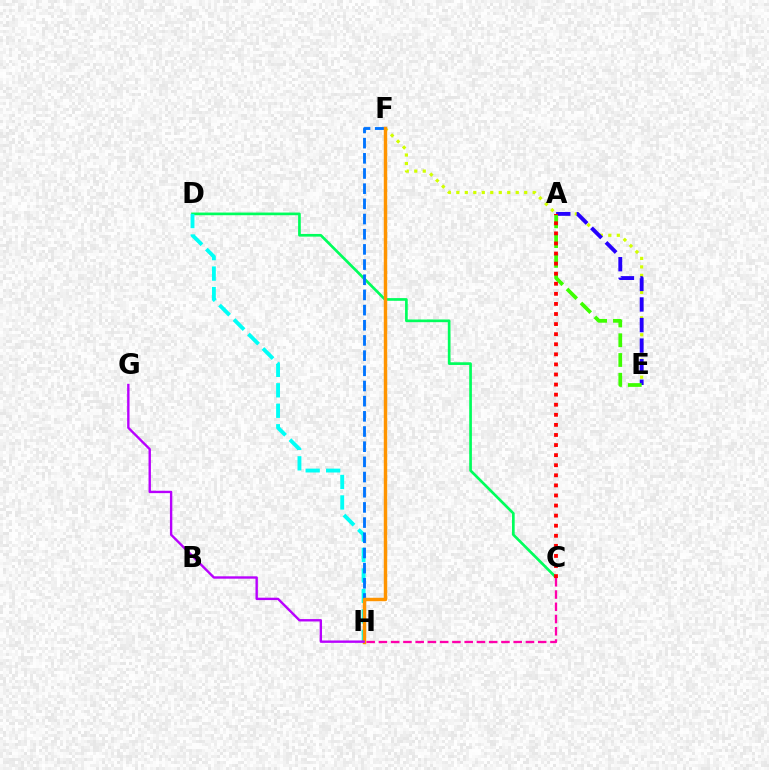{('E', 'F'): [{'color': '#d1ff00', 'line_style': 'dotted', 'thickness': 2.31}], ('A', 'E'): [{'color': '#2500ff', 'line_style': 'dashed', 'thickness': 2.79}, {'color': '#3dff00', 'line_style': 'dashed', 'thickness': 2.68}], ('C', 'D'): [{'color': '#00ff5c', 'line_style': 'solid', 'thickness': 1.93}], ('D', 'H'): [{'color': '#00fff6', 'line_style': 'dashed', 'thickness': 2.78}], ('F', 'H'): [{'color': '#0074ff', 'line_style': 'dashed', 'thickness': 2.06}, {'color': '#ff9400', 'line_style': 'solid', 'thickness': 2.47}], ('A', 'C'): [{'color': '#ff0000', 'line_style': 'dotted', 'thickness': 2.74}], ('C', 'H'): [{'color': '#ff00ac', 'line_style': 'dashed', 'thickness': 1.66}], ('G', 'H'): [{'color': '#b900ff', 'line_style': 'solid', 'thickness': 1.71}]}